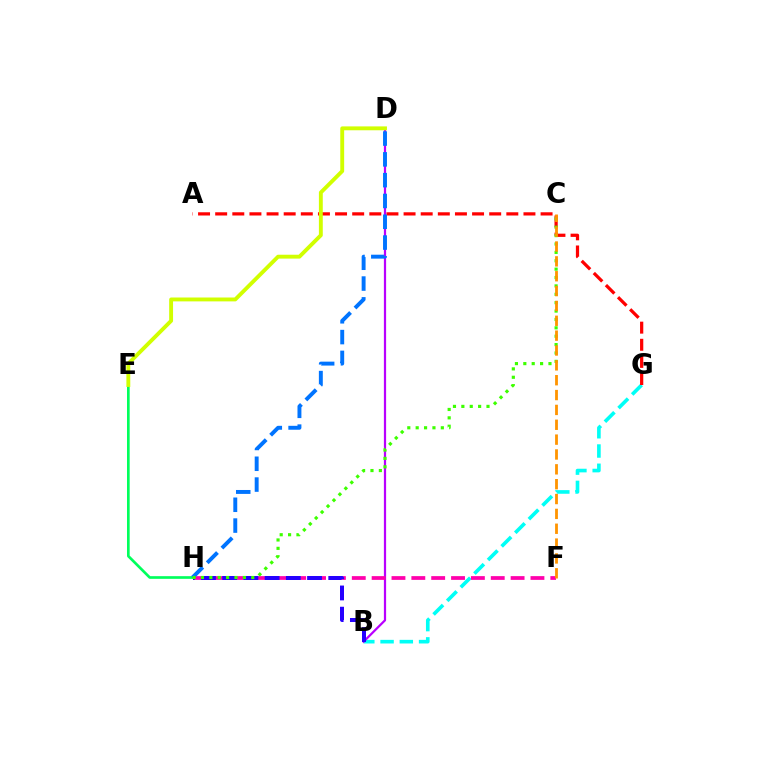{('B', 'G'): [{'color': '#00fff6', 'line_style': 'dashed', 'thickness': 2.62}], ('A', 'G'): [{'color': '#ff0000', 'line_style': 'dashed', 'thickness': 2.33}], ('B', 'D'): [{'color': '#b900ff', 'line_style': 'solid', 'thickness': 1.6}], ('E', 'H'): [{'color': '#00ff5c', 'line_style': 'solid', 'thickness': 1.92}], ('F', 'H'): [{'color': '#ff00ac', 'line_style': 'dashed', 'thickness': 2.7}], ('D', 'H'): [{'color': '#0074ff', 'line_style': 'dashed', 'thickness': 2.83}], ('B', 'H'): [{'color': '#2500ff', 'line_style': 'dashed', 'thickness': 2.88}], ('C', 'H'): [{'color': '#3dff00', 'line_style': 'dotted', 'thickness': 2.28}], ('D', 'E'): [{'color': '#d1ff00', 'line_style': 'solid', 'thickness': 2.79}], ('C', 'F'): [{'color': '#ff9400', 'line_style': 'dashed', 'thickness': 2.02}]}